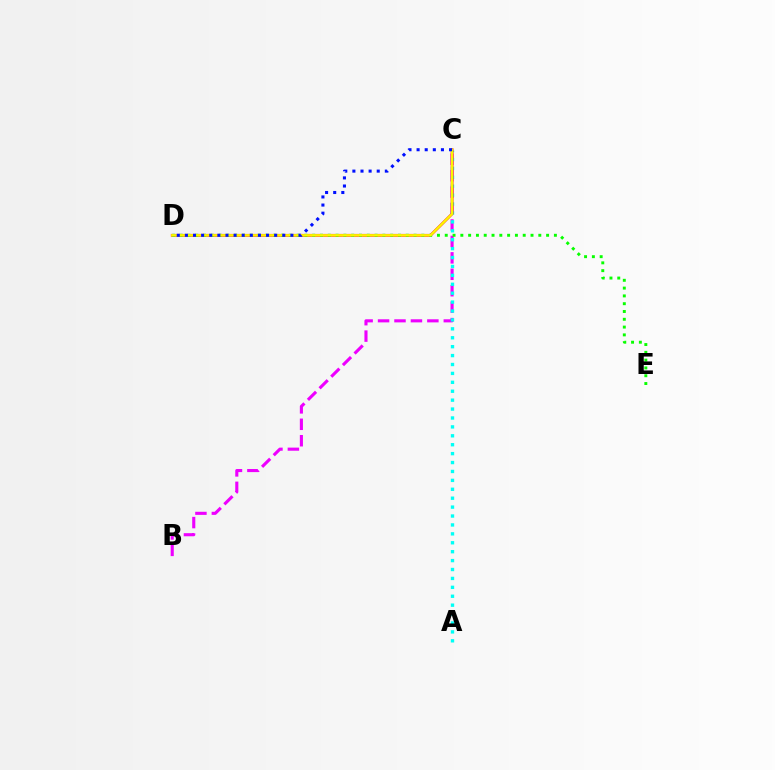{('B', 'C'): [{'color': '#ee00ff', 'line_style': 'dashed', 'thickness': 2.23}], ('A', 'C'): [{'color': '#00fff6', 'line_style': 'dotted', 'thickness': 2.42}], ('C', 'D'): [{'color': '#ff0000', 'line_style': 'solid', 'thickness': 1.95}, {'color': '#fcf500', 'line_style': 'solid', 'thickness': 1.71}, {'color': '#0010ff', 'line_style': 'dotted', 'thickness': 2.2}], ('D', 'E'): [{'color': '#08ff00', 'line_style': 'dotted', 'thickness': 2.12}]}